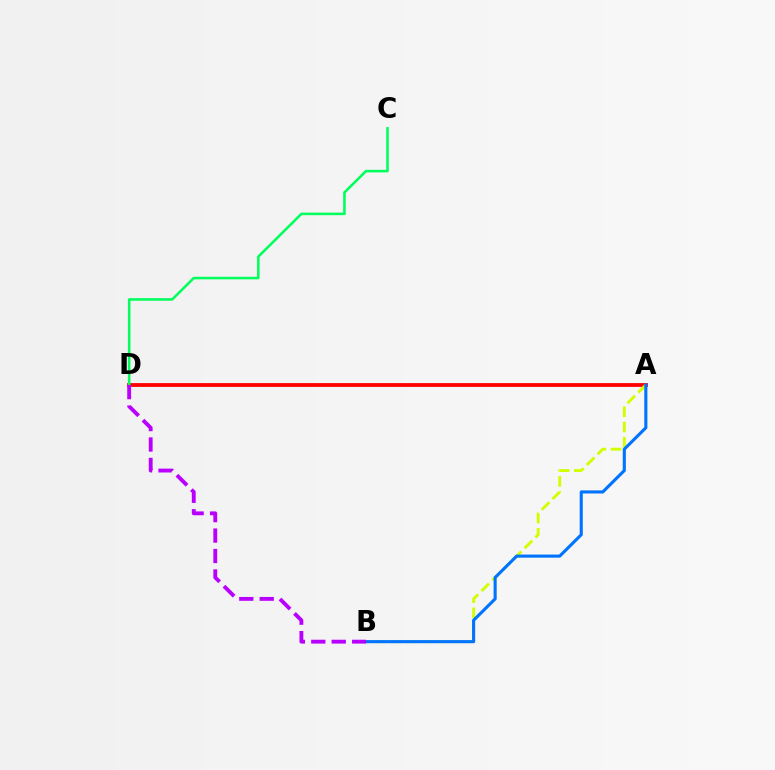{('A', 'D'): [{'color': '#ff0000', 'line_style': 'solid', 'thickness': 2.73}], ('A', 'B'): [{'color': '#d1ff00', 'line_style': 'dashed', 'thickness': 2.07}, {'color': '#0074ff', 'line_style': 'solid', 'thickness': 2.24}], ('C', 'D'): [{'color': '#00ff5c', 'line_style': 'solid', 'thickness': 1.84}], ('B', 'D'): [{'color': '#b900ff', 'line_style': 'dashed', 'thickness': 2.78}]}